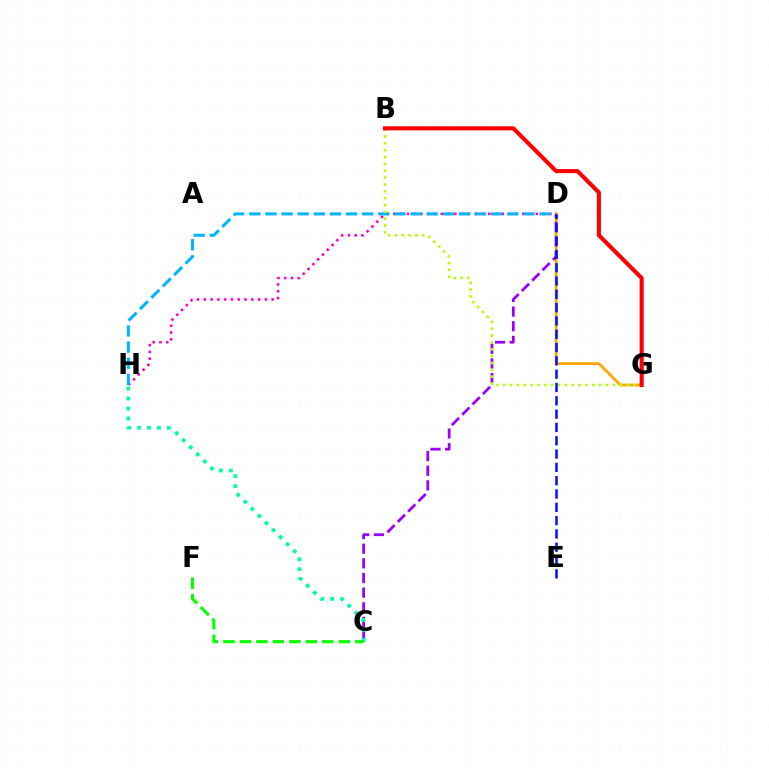{('D', 'G'): [{'color': '#ffa500', 'line_style': 'solid', 'thickness': 1.98}], ('C', 'D'): [{'color': '#9b00ff', 'line_style': 'dashed', 'thickness': 1.99}], ('C', 'H'): [{'color': '#00ff9d', 'line_style': 'dotted', 'thickness': 2.71}], ('D', 'H'): [{'color': '#ff00bd', 'line_style': 'dotted', 'thickness': 1.84}, {'color': '#00b5ff', 'line_style': 'dashed', 'thickness': 2.19}], ('C', 'F'): [{'color': '#08ff00', 'line_style': 'dashed', 'thickness': 2.24}], ('B', 'G'): [{'color': '#b3ff00', 'line_style': 'dotted', 'thickness': 1.86}, {'color': '#ff0000', 'line_style': 'solid', 'thickness': 2.94}], ('D', 'E'): [{'color': '#0010ff', 'line_style': 'dashed', 'thickness': 1.81}]}